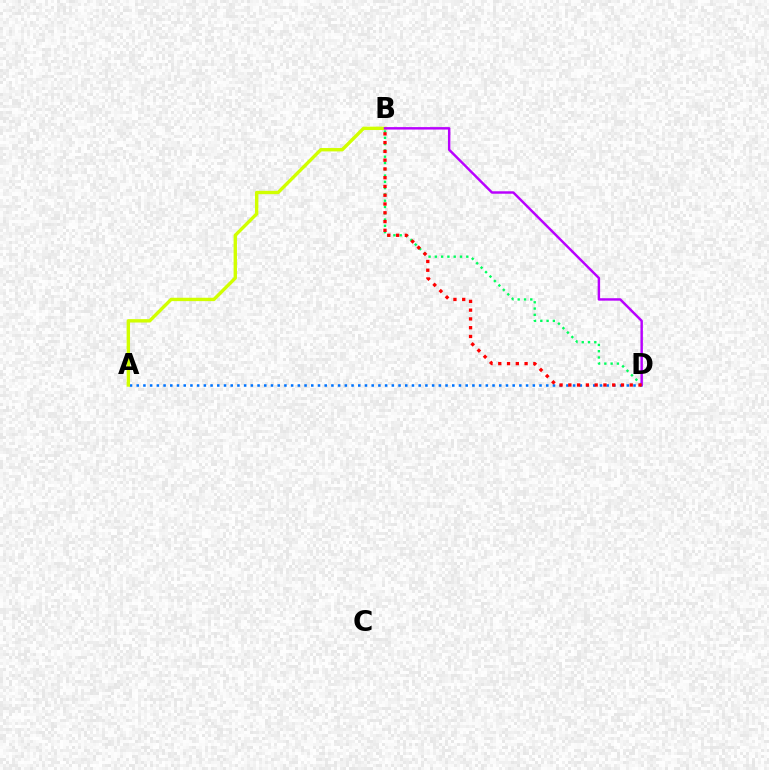{('A', 'D'): [{'color': '#0074ff', 'line_style': 'dotted', 'thickness': 1.82}], ('A', 'B'): [{'color': '#d1ff00', 'line_style': 'solid', 'thickness': 2.43}], ('B', 'D'): [{'color': '#00ff5c', 'line_style': 'dotted', 'thickness': 1.71}, {'color': '#b900ff', 'line_style': 'solid', 'thickness': 1.76}, {'color': '#ff0000', 'line_style': 'dotted', 'thickness': 2.38}]}